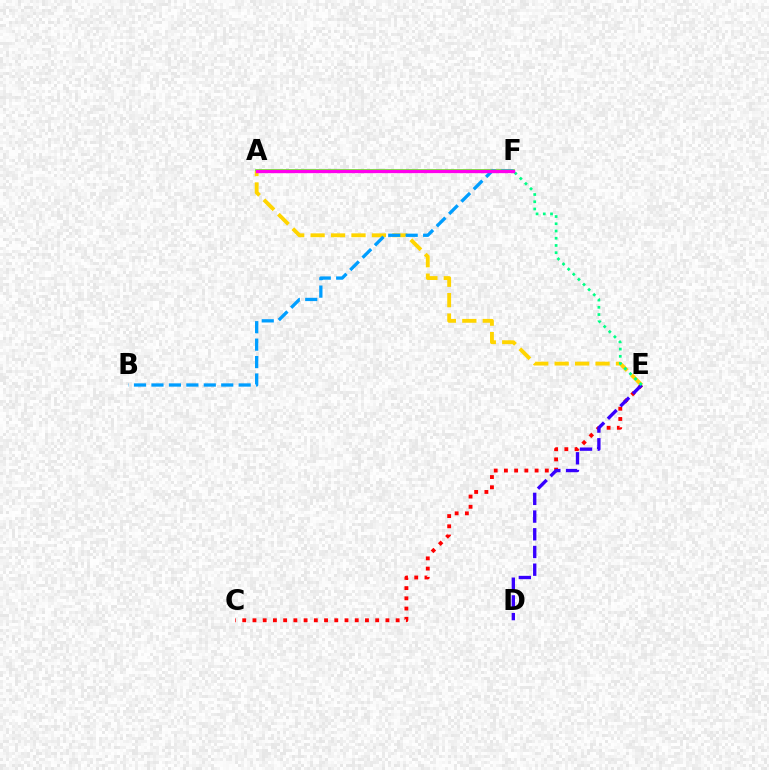{('A', 'F'): [{'color': '#4fff00', 'line_style': 'solid', 'thickness': 2.61}, {'color': '#ff00ed', 'line_style': 'solid', 'thickness': 2.41}], ('C', 'E'): [{'color': '#ff0000', 'line_style': 'dotted', 'thickness': 2.78}], ('A', 'E'): [{'color': '#ffd500', 'line_style': 'dashed', 'thickness': 2.78}], ('D', 'E'): [{'color': '#3700ff', 'line_style': 'dashed', 'thickness': 2.41}], ('B', 'F'): [{'color': '#009eff', 'line_style': 'dashed', 'thickness': 2.37}], ('E', 'F'): [{'color': '#00ff86', 'line_style': 'dotted', 'thickness': 1.97}]}